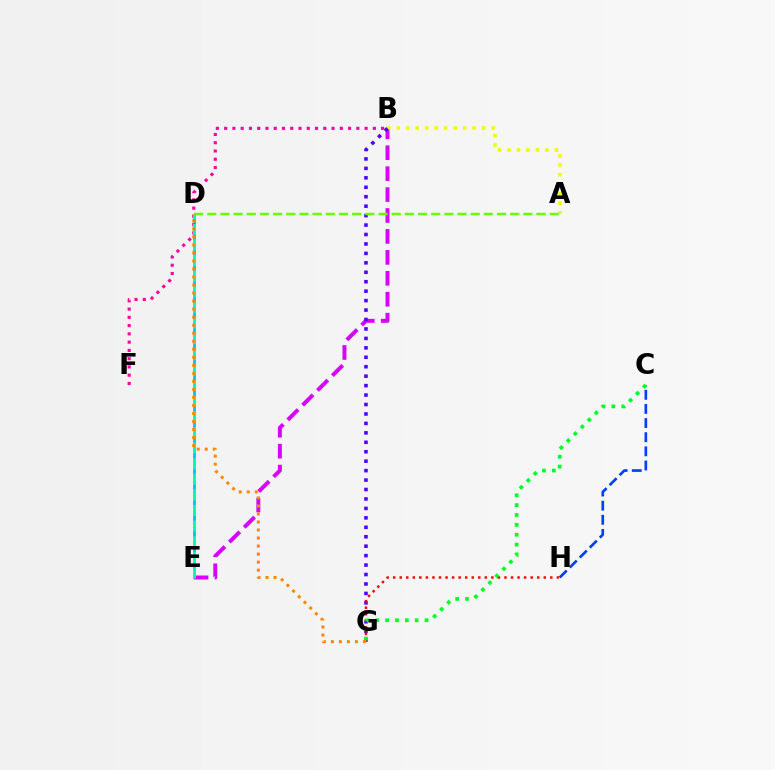{('D', 'E'): [{'color': '#00c7ff', 'line_style': 'dashed', 'thickness': 2.12}, {'color': '#00ffaf', 'line_style': 'dashed', 'thickness': 2.12}], ('B', 'E'): [{'color': '#d600ff', 'line_style': 'dashed', 'thickness': 2.84}], ('C', 'H'): [{'color': '#003fff', 'line_style': 'dashed', 'thickness': 1.92}], ('B', 'F'): [{'color': '#ff00a0', 'line_style': 'dotted', 'thickness': 2.24}], ('A', 'B'): [{'color': '#eeff00', 'line_style': 'dotted', 'thickness': 2.58}], ('B', 'G'): [{'color': '#4f00ff', 'line_style': 'dotted', 'thickness': 2.57}], ('A', 'D'): [{'color': '#66ff00', 'line_style': 'dashed', 'thickness': 1.79}], ('G', 'H'): [{'color': '#ff0000', 'line_style': 'dotted', 'thickness': 1.78}], ('C', 'G'): [{'color': '#00ff27', 'line_style': 'dotted', 'thickness': 2.68}], ('D', 'G'): [{'color': '#ff8800', 'line_style': 'dotted', 'thickness': 2.18}]}